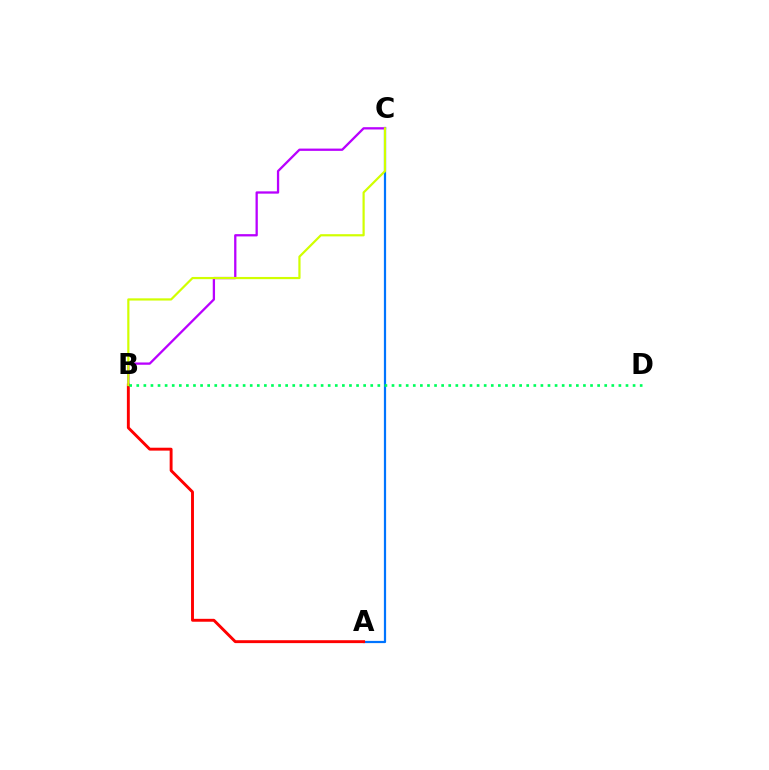{('A', 'C'): [{'color': '#0074ff', 'line_style': 'solid', 'thickness': 1.6}], ('B', 'C'): [{'color': '#b900ff', 'line_style': 'solid', 'thickness': 1.65}, {'color': '#d1ff00', 'line_style': 'solid', 'thickness': 1.59}], ('A', 'B'): [{'color': '#ff0000', 'line_style': 'solid', 'thickness': 2.09}], ('B', 'D'): [{'color': '#00ff5c', 'line_style': 'dotted', 'thickness': 1.93}]}